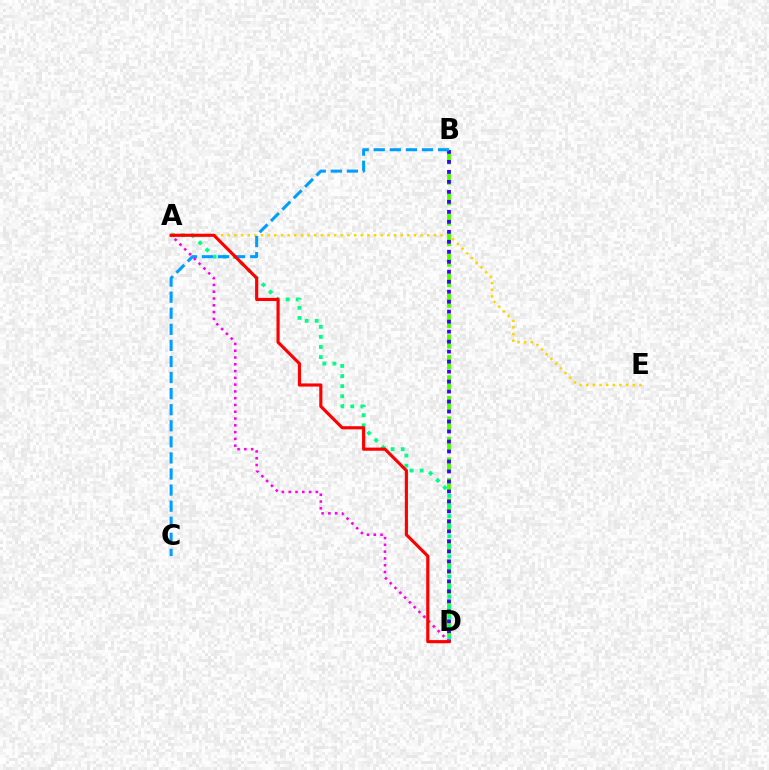{('A', 'E'): [{'color': '#ffd500', 'line_style': 'dotted', 'thickness': 1.81}], ('B', 'D'): [{'color': '#4fff00', 'line_style': 'dashed', 'thickness': 2.78}, {'color': '#3700ff', 'line_style': 'dotted', 'thickness': 2.71}], ('A', 'D'): [{'color': '#00ff86', 'line_style': 'dotted', 'thickness': 2.74}, {'color': '#ff00ed', 'line_style': 'dotted', 'thickness': 1.84}, {'color': '#ff0000', 'line_style': 'solid', 'thickness': 2.26}], ('B', 'C'): [{'color': '#009eff', 'line_style': 'dashed', 'thickness': 2.18}]}